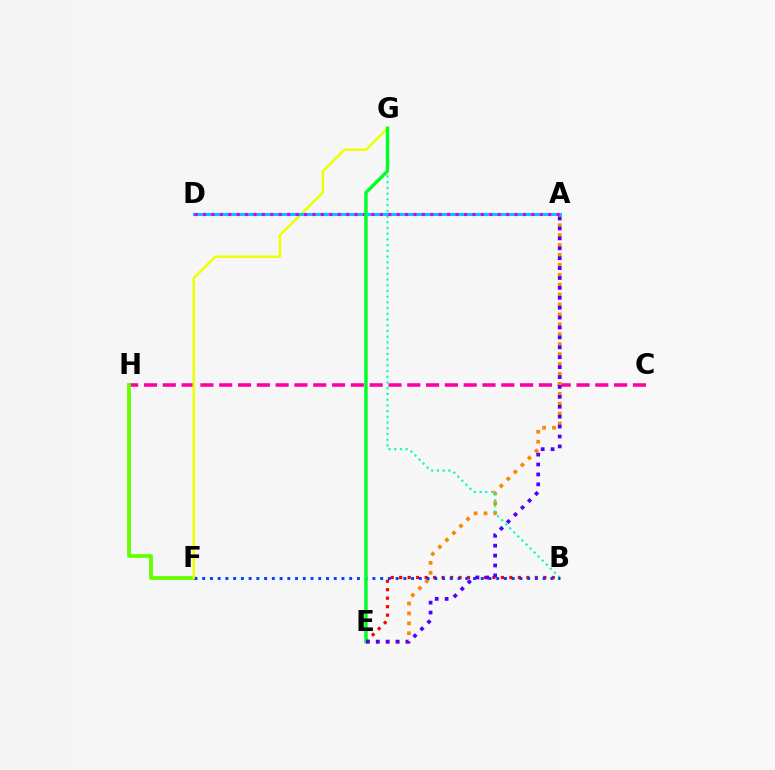{('C', 'H'): [{'color': '#ff00a0', 'line_style': 'dashed', 'thickness': 2.55}], ('A', 'E'): [{'color': '#ff8800', 'line_style': 'dotted', 'thickness': 2.69}, {'color': '#4f00ff', 'line_style': 'dotted', 'thickness': 2.69}], ('B', 'G'): [{'color': '#00ffaf', 'line_style': 'dotted', 'thickness': 1.55}], ('B', 'E'): [{'color': '#ff0000', 'line_style': 'dotted', 'thickness': 2.3}], ('F', 'H'): [{'color': '#66ff00', 'line_style': 'solid', 'thickness': 2.76}], ('B', 'F'): [{'color': '#003fff', 'line_style': 'dotted', 'thickness': 2.1}], ('F', 'G'): [{'color': '#eeff00', 'line_style': 'solid', 'thickness': 1.77}], ('A', 'D'): [{'color': '#00c7ff', 'line_style': 'solid', 'thickness': 2.17}, {'color': '#d600ff', 'line_style': 'dotted', 'thickness': 2.29}], ('E', 'G'): [{'color': '#00ff27', 'line_style': 'solid', 'thickness': 2.45}]}